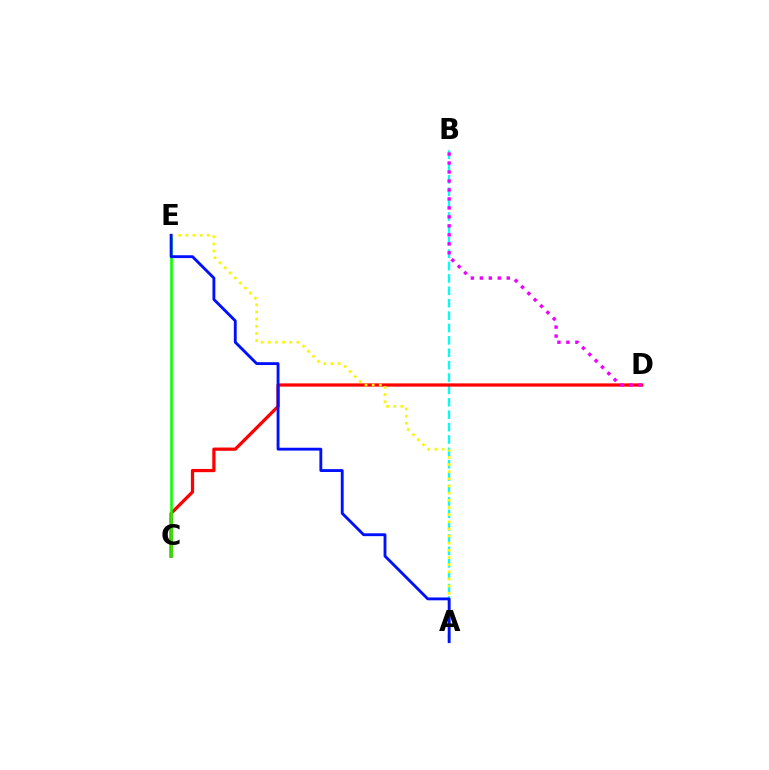{('A', 'B'): [{'color': '#00fff6', 'line_style': 'dashed', 'thickness': 1.68}], ('C', 'D'): [{'color': '#ff0000', 'line_style': 'solid', 'thickness': 2.33}], ('C', 'E'): [{'color': '#08ff00', 'line_style': 'solid', 'thickness': 1.85}], ('A', 'E'): [{'color': '#fcf500', 'line_style': 'dotted', 'thickness': 1.94}, {'color': '#0010ff', 'line_style': 'solid', 'thickness': 2.06}], ('B', 'D'): [{'color': '#ee00ff', 'line_style': 'dotted', 'thickness': 2.44}]}